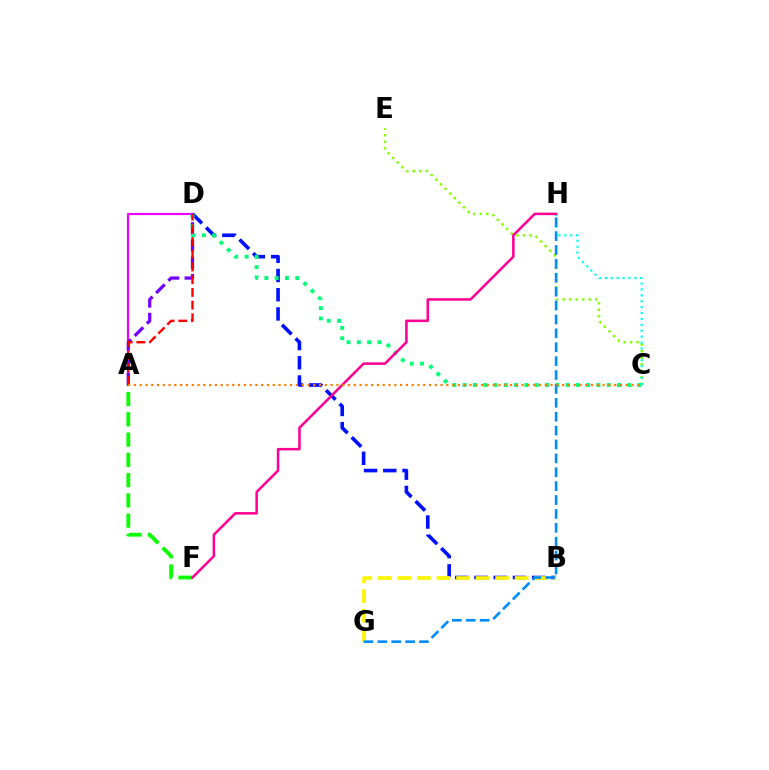{('C', 'E'): [{'color': '#84ff00', 'line_style': 'dotted', 'thickness': 1.77}], ('A', 'F'): [{'color': '#08ff00', 'line_style': 'dashed', 'thickness': 2.75}], ('A', 'D'): [{'color': '#ee00ff', 'line_style': 'solid', 'thickness': 1.57}, {'color': '#7200ff', 'line_style': 'dashed', 'thickness': 2.34}, {'color': '#ff0000', 'line_style': 'dashed', 'thickness': 1.73}], ('B', 'D'): [{'color': '#0010ff', 'line_style': 'dashed', 'thickness': 2.61}], ('C', 'D'): [{'color': '#00ff74', 'line_style': 'dotted', 'thickness': 2.8}], ('C', 'H'): [{'color': '#00fff6', 'line_style': 'dotted', 'thickness': 1.6}], ('B', 'G'): [{'color': '#fcf500', 'line_style': 'dashed', 'thickness': 2.65}], ('G', 'H'): [{'color': '#008cff', 'line_style': 'dashed', 'thickness': 1.89}], ('F', 'H'): [{'color': '#ff0094', 'line_style': 'solid', 'thickness': 1.83}], ('A', 'C'): [{'color': '#ff7c00', 'line_style': 'dotted', 'thickness': 1.57}]}